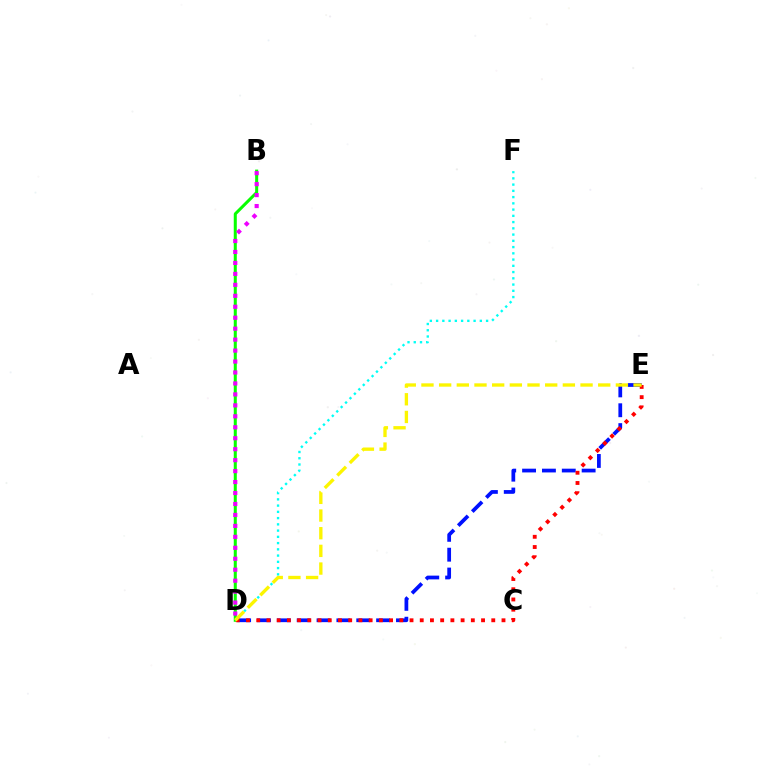{('B', 'D'): [{'color': '#08ff00', 'line_style': 'solid', 'thickness': 2.18}, {'color': '#ee00ff', 'line_style': 'dotted', 'thickness': 2.98}], ('D', 'F'): [{'color': '#00fff6', 'line_style': 'dotted', 'thickness': 1.7}], ('D', 'E'): [{'color': '#0010ff', 'line_style': 'dashed', 'thickness': 2.7}, {'color': '#ff0000', 'line_style': 'dotted', 'thickness': 2.78}, {'color': '#fcf500', 'line_style': 'dashed', 'thickness': 2.4}]}